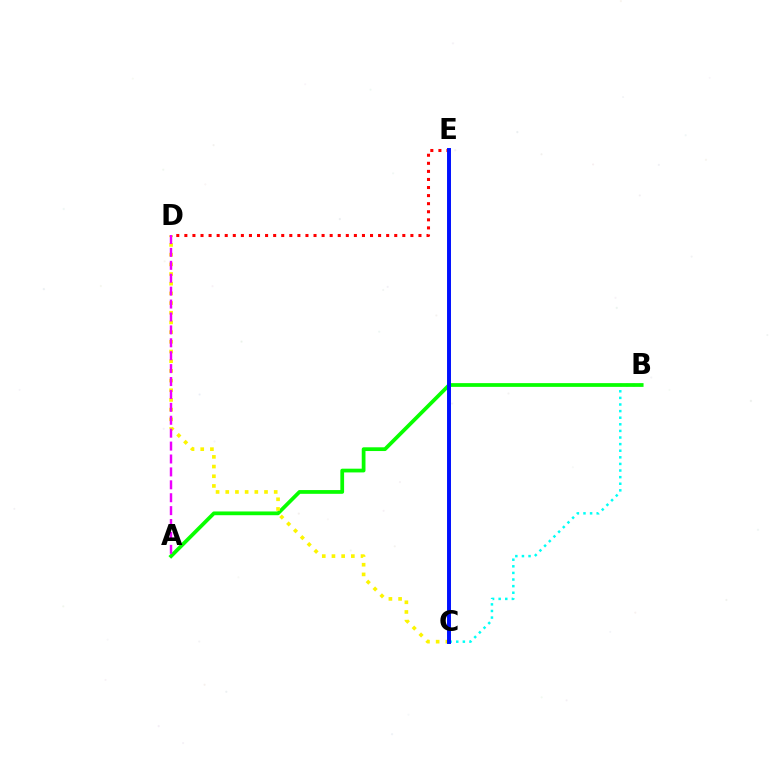{('B', 'C'): [{'color': '#00fff6', 'line_style': 'dotted', 'thickness': 1.79}], ('D', 'E'): [{'color': '#ff0000', 'line_style': 'dotted', 'thickness': 2.19}], ('A', 'B'): [{'color': '#08ff00', 'line_style': 'solid', 'thickness': 2.7}], ('C', 'D'): [{'color': '#fcf500', 'line_style': 'dotted', 'thickness': 2.63}], ('A', 'D'): [{'color': '#ee00ff', 'line_style': 'dashed', 'thickness': 1.75}], ('C', 'E'): [{'color': '#0010ff', 'line_style': 'solid', 'thickness': 2.84}]}